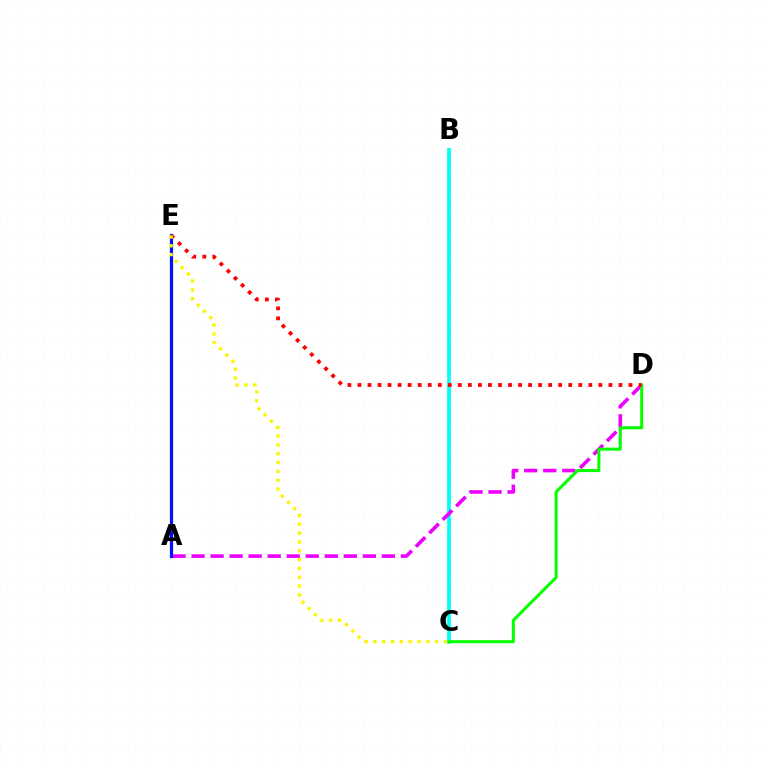{('B', 'C'): [{'color': '#00fff6', 'line_style': 'solid', 'thickness': 2.71}], ('A', 'D'): [{'color': '#ee00ff', 'line_style': 'dashed', 'thickness': 2.59}], ('C', 'D'): [{'color': '#08ff00', 'line_style': 'solid', 'thickness': 2.18}], ('A', 'E'): [{'color': '#0010ff', 'line_style': 'solid', 'thickness': 2.32}], ('D', 'E'): [{'color': '#ff0000', 'line_style': 'dotted', 'thickness': 2.73}], ('C', 'E'): [{'color': '#fcf500', 'line_style': 'dotted', 'thickness': 2.4}]}